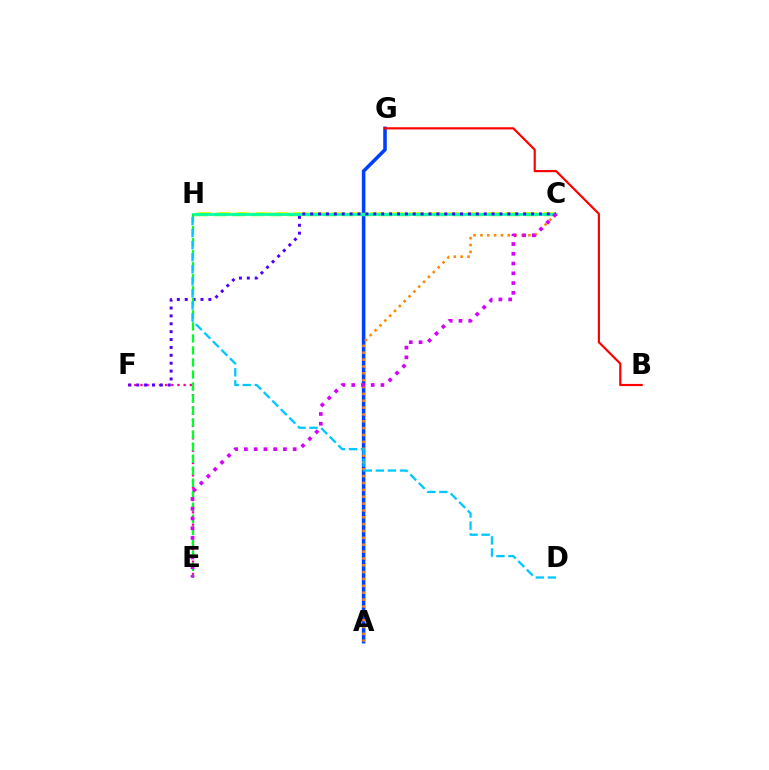{('C', 'H'): [{'color': '#eeff00', 'line_style': 'dashed', 'thickness': 2.6}, {'color': '#66ff00', 'line_style': 'dashed', 'thickness': 2.49}, {'color': '#00ffaf', 'line_style': 'solid', 'thickness': 1.92}], ('A', 'G'): [{'color': '#003fff', 'line_style': 'solid', 'thickness': 2.55}], ('A', 'C'): [{'color': '#ff8800', 'line_style': 'dotted', 'thickness': 1.86}], ('E', 'F'): [{'color': '#ff00a0', 'line_style': 'dotted', 'thickness': 1.68}], ('C', 'F'): [{'color': '#4f00ff', 'line_style': 'dotted', 'thickness': 2.14}], ('E', 'H'): [{'color': '#00ff27', 'line_style': 'dashed', 'thickness': 1.63}], ('D', 'H'): [{'color': '#00c7ff', 'line_style': 'dashed', 'thickness': 1.64}], ('B', 'G'): [{'color': '#ff0000', 'line_style': 'solid', 'thickness': 1.57}], ('C', 'E'): [{'color': '#d600ff', 'line_style': 'dotted', 'thickness': 2.65}]}